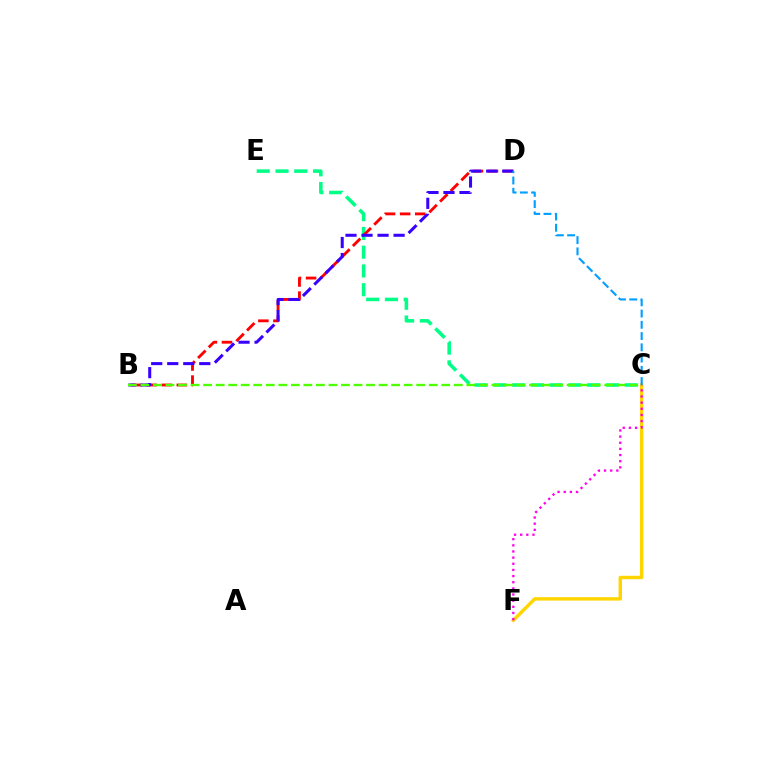{('C', 'E'): [{'color': '#00ff86', 'line_style': 'dashed', 'thickness': 2.55}], ('B', 'D'): [{'color': '#ff0000', 'line_style': 'dashed', 'thickness': 2.05}, {'color': '#3700ff', 'line_style': 'dashed', 'thickness': 2.18}], ('C', 'F'): [{'color': '#ffd500', 'line_style': 'solid', 'thickness': 2.47}, {'color': '#ff00ed', 'line_style': 'dotted', 'thickness': 1.67}], ('B', 'C'): [{'color': '#4fff00', 'line_style': 'dashed', 'thickness': 1.7}], ('C', 'D'): [{'color': '#009eff', 'line_style': 'dashed', 'thickness': 1.53}]}